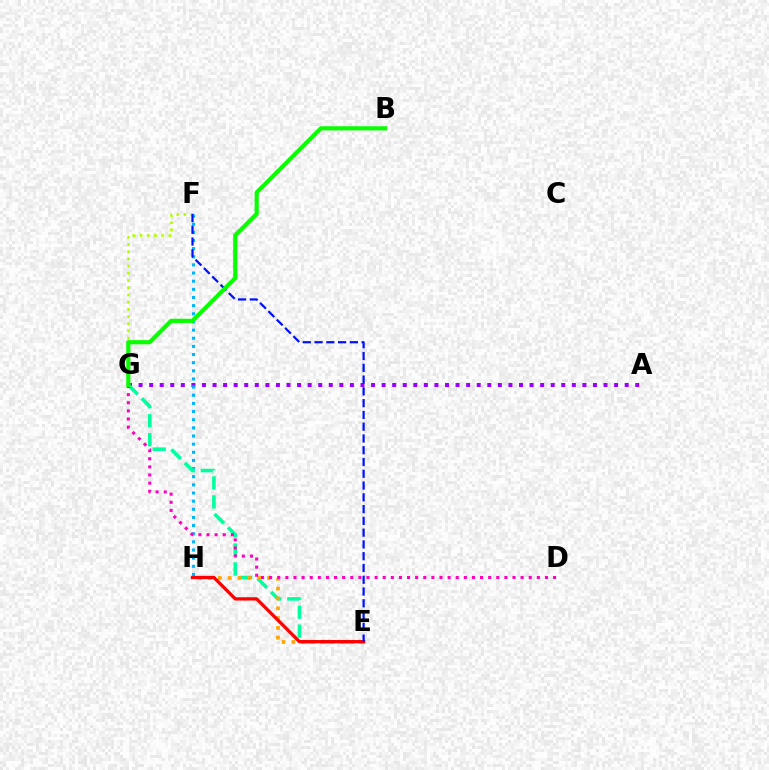{('A', 'G'): [{'color': '#9b00ff', 'line_style': 'dotted', 'thickness': 2.87}], ('F', 'H'): [{'color': '#00b5ff', 'line_style': 'dotted', 'thickness': 2.21}], ('E', 'G'): [{'color': '#00ff9d', 'line_style': 'dashed', 'thickness': 2.58}], ('E', 'H'): [{'color': '#ffa500', 'line_style': 'dotted', 'thickness': 2.67}, {'color': '#ff0000', 'line_style': 'solid', 'thickness': 2.36}], ('D', 'G'): [{'color': '#ff00bd', 'line_style': 'dotted', 'thickness': 2.2}], ('F', 'G'): [{'color': '#b3ff00', 'line_style': 'dotted', 'thickness': 1.96}], ('E', 'F'): [{'color': '#0010ff', 'line_style': 'dashed', 'thickness': 1.6}], ('B', 'G'): [{'color': '#08ff00', 'line_style': 'solid', 'thickness': 2.99}]}